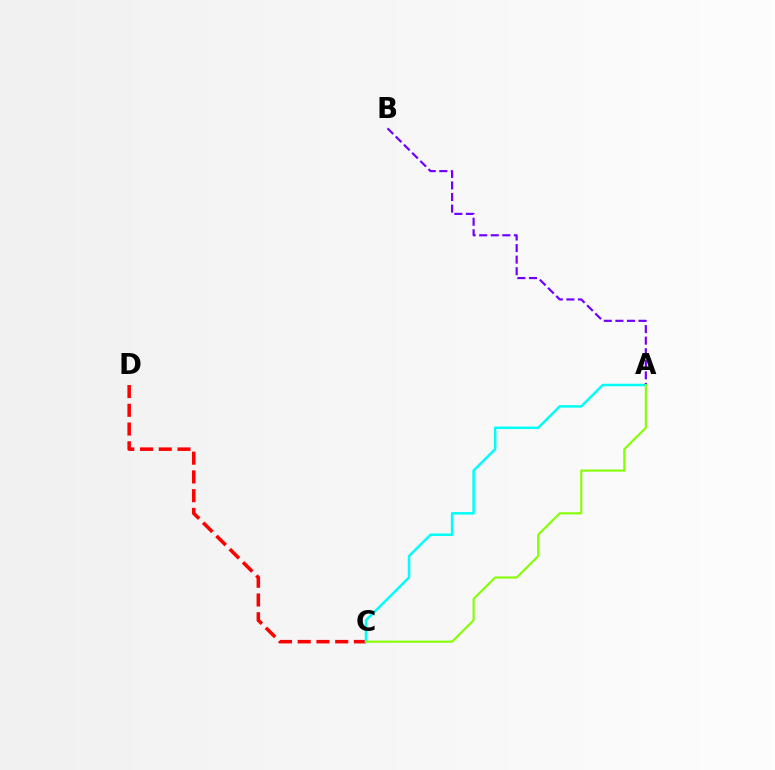{('C', 'D'): [{'color': '#ff0000', 'line_style': 'dashed', 'thickness': 2.55}], ('A', 'C'): [{'color': '#00fff6', 'line_style': 'solid', 'thickness': 1.81}, {'color': '#84ff00', 'line_style': 'solid', 'thickness': 1.53}], ('A', 'B'): [{'color': '#7200ff', 'line_style': 'dashed', 'thickness': 1.57}]}